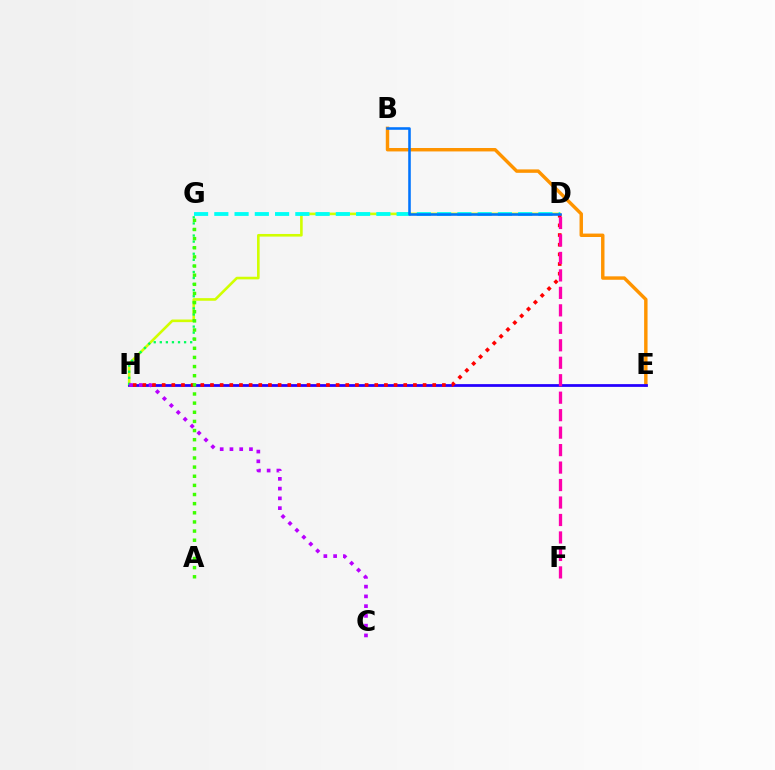{('D', 'H'): [{'color': '#d1ff00', 'line_style': 'solid', 'thickness': 1.88}, {'color': '#ff0000', 'line_style': 'dotted', 'thickness': 2.63}], ('B', 'E'): [{'color': '#ff9400', 'line_style': 'solid', 'thickness': 2.47}], ('D', 'G'): [{'color': '#00fff6', 'line_style': 'dashed', 'thickness': 2.75}], ('E', 'H'): [{'color': '#2500ff', 'line_style': 'solid', 'thickness': 1.99}], ('G', 'H'): [{'color': '#00ff5c', 'line_style': 'dotted', 'thickness': 1.65}], ('C', 'H'): [{'color': '#b900ff', 'line_style': 'dotted', 'thickness': 2.65}], ('D', 'F'): [{'color': '#ff00ac', 'line_style': 'dashed', 'thickness': 2.37}], ('A', 'G'): [{'color': '#3dff00', 'line_style': 'dotted', 'thickness': 2.48}], ('B', 'D'): [{'color': '#0074ff', 'line_style': 'solid', 'thickness': 1.85}]}